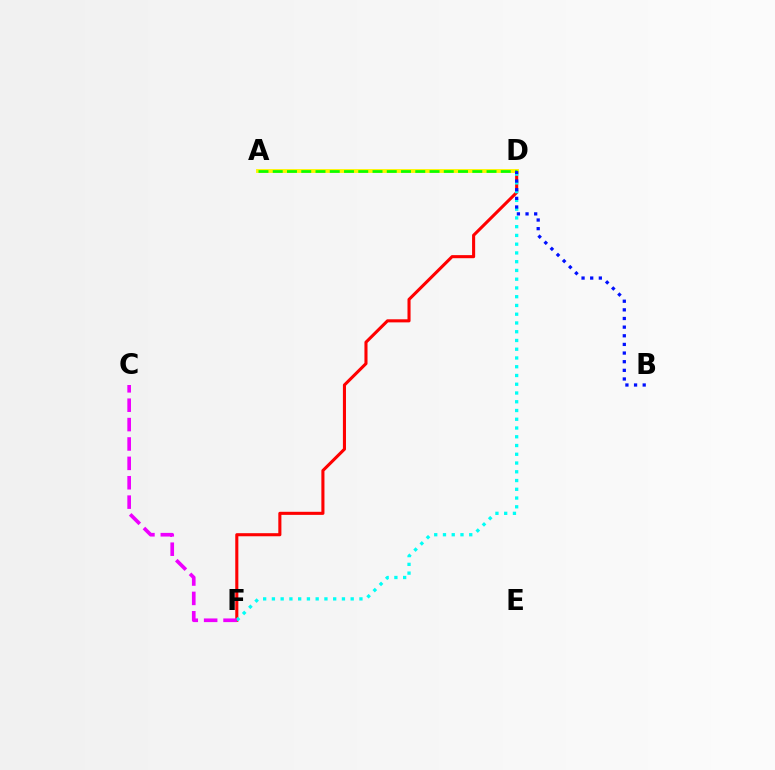{('D', 'F'): [{'color': '#ff0000', 'line_style': 'solid', 'thickness': 2.22}, {'color': '#00fff6', 'line_style': 'dotted', 'thickness': 2.38}], ('C', 'F'): [{'color': '#ee00ff', 'line_style': 'dashed', 'thickness': 2.63}], ('A', 'D'): [{'color': '#fcf500', 'line_style': 'solid', 'thickness': 2.78}, {'color': '#08ff00', 'line_style': 'dashed', 'thickness': 1.94}], ('B', 'D'): [{'color': '#0010ff', 'line_style': 'dotted', 'thickness': 2.35}]}